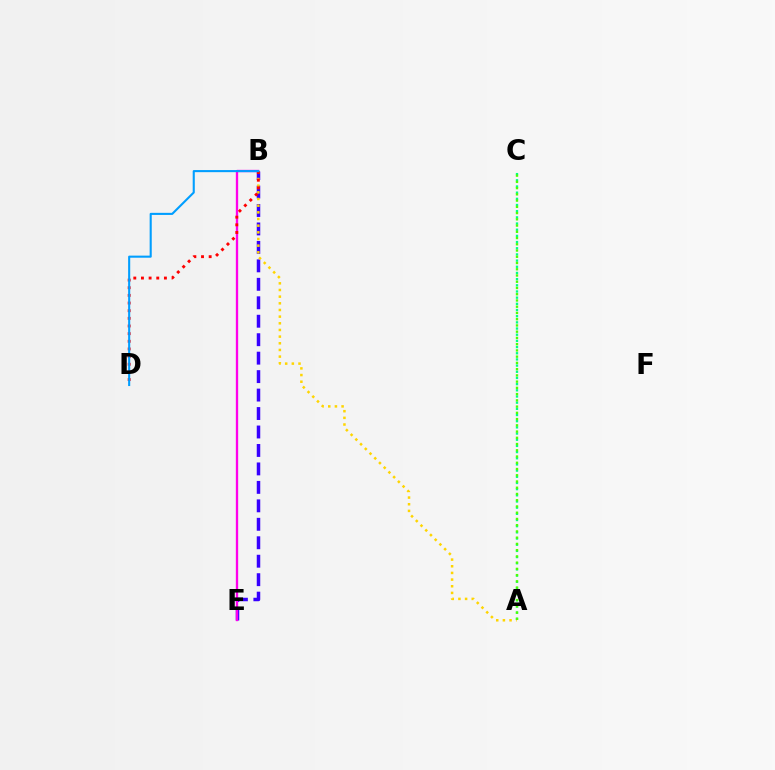{('B', 'E'): [{'color': '#3700ff', 'line_style': 'dashed', 'thickness': 2.51}, {'color': '#ff00ed', 'line_style': 'solid', 'thickness': 1.67}], ('A', 'C'): [{'color': '#00ff86', 'line_style': 'dotted', 'thickness': 1.68}, {'color': '#4fff00', 'line_style': 'dotted', 'thickness': 1.7}], ('A', 'B'): [{'color': '#ffd500', 'line_style': 'dotted', 'thickness': 1.81}], ('B', 'D'): [{'color': '#ff0000', 'line_style': 'dotted', 'thickness': 2.08}, {'color': '#009eff', 'line_style': 'solid', 'thickness': 1.51}]}